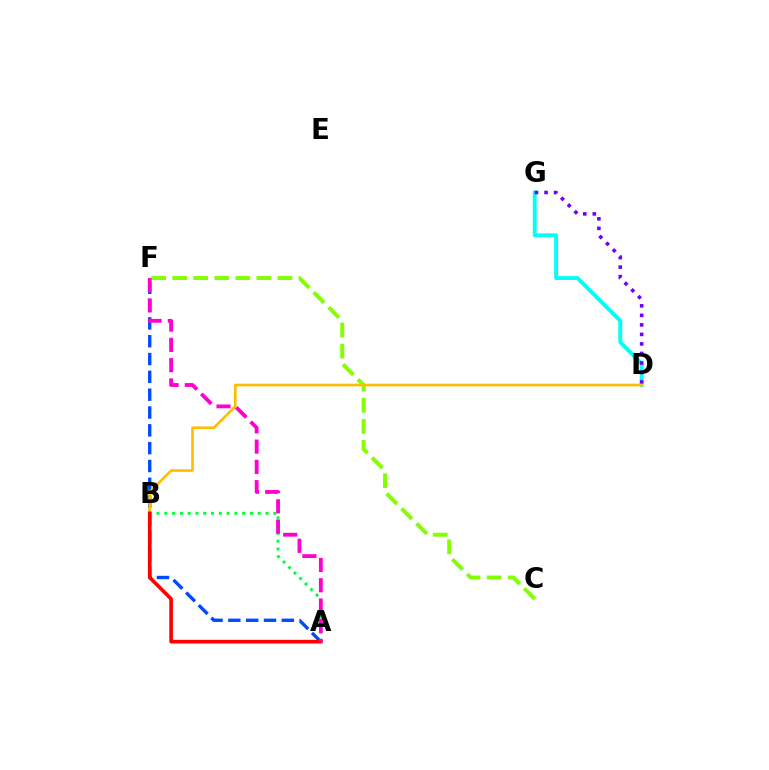{('C', 'F'): [{'color': '#84ff00', 'line_style': 'dashed', 'thickness': 2.86}], ('D', 'G'): [{'color': '#00fff6', 'line_style': 'solid', 'thickness': 2.81}, {'color': '#7200ff', 'line_style': 'dotted', 'thickness': 2.59}], ('A', 'F'): [{'color': '#004bff', 'line_style': 'dashed', 'thickness': 2.42}, {'color': '#ff00cf', 'line_style': 'dashed', 'thickness': 2.76}], ('A', 'B'): [{'color': '#00ff39', 'line_style': 'dotted', 'thickness': 2.11}, {'color': '#ff0000', 'line_style': 'solid', 'thickness': 2.62}], ('B', 'D'): [{'color': '#ffbd00', 'line_style': 'solid', 'thickness': 1.91}]}